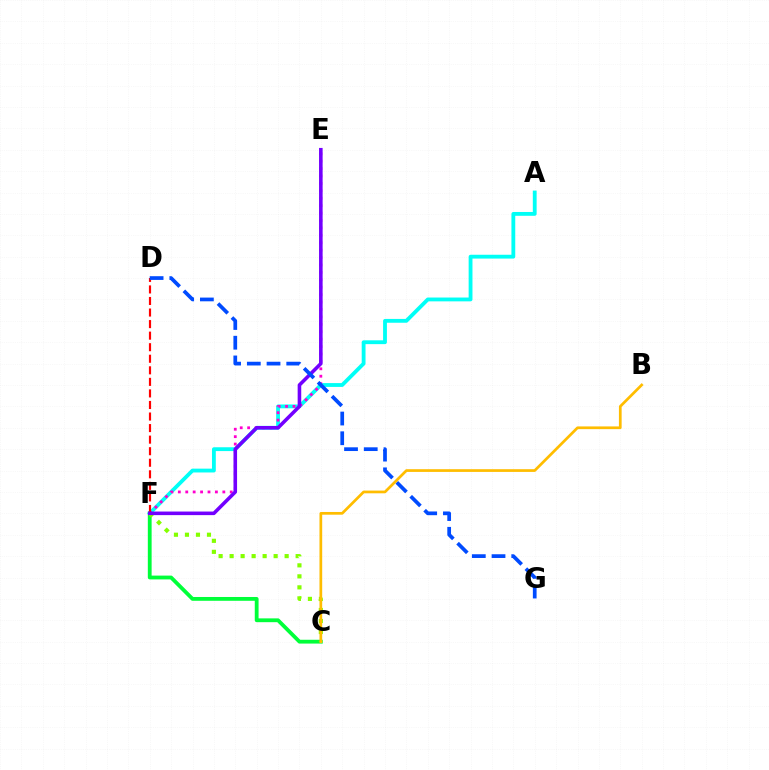{('C', 'F'): [{'color': '#00ff39', 'line_style': 'solid', 'thickness': 2.74}, {'color': '#84ff00', 'line_style': 'dotted', 'thickness': 2.99}], ('A', 'F'): [{'color': '#00fff6', 'line_style': 'solid', 'thickness': 2.75}], ('E', 'F'): [{'color': '#ff00cf', 'line_style': 'dotted', 'thickness': 2.01}, {'color': '#7200ff', 'line_style': 'solid', 'thickness': 2.58}], ('D', 'F'): [{'color': '#ff0000', 'line_style': 'dashed', 'thickness': 1.57}], ('D', 'G'): [{'color': '#004bff', 'line_style': 'dashed', 'thickness': 2.68}], ('B', 'C'): [{'color': '#ffbd00', 'line_style': 'solid', 'thickness': 1.96}]}